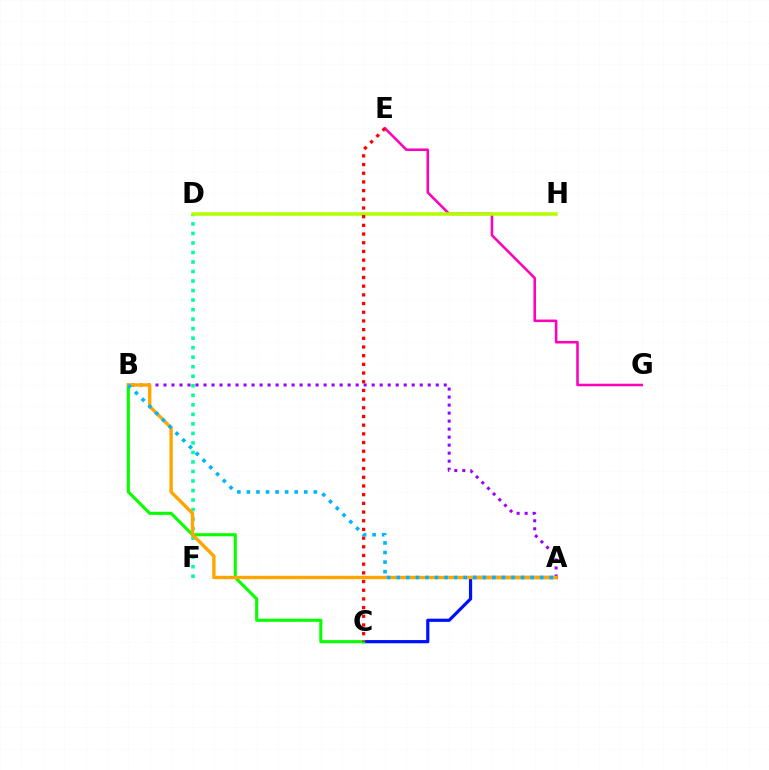{('E', 'G'): [{'color': '#ff00bd', 'line_style': 'solid', 'thickness': 1.84}], ('A', 'C'): [{'color': '#0010ff', 'line_style': 'solid', 'thickness': 2.3}], ('B', 'C'): [{'color': '#08ff00', 'line_style': 'solid', 'thickness': 2.23}], ('D', 'F'): [{'color': '#00ff9d', 'line_style': 'dotted', 'thickness': 2.59}], ('D', 'H'): [{'color': '#b3ff00', 'line_style': 'solid', 'thickness': 2.53}], ('A', 'B'): [{'color': '#9b00ff', 'line_style': 'dotted', 'thickness': 2.18}, {'color': '#ffa500', 'line_style': 'solid', 'thickness': 2.44}, {'color': '#00b5ff', 'line_style': 'dotted', 'thickness': 2.6}], ('C', 'E'): [{'color': '#ff0000', 'line_style': 'dotted', 'thickness': 2.36}]}